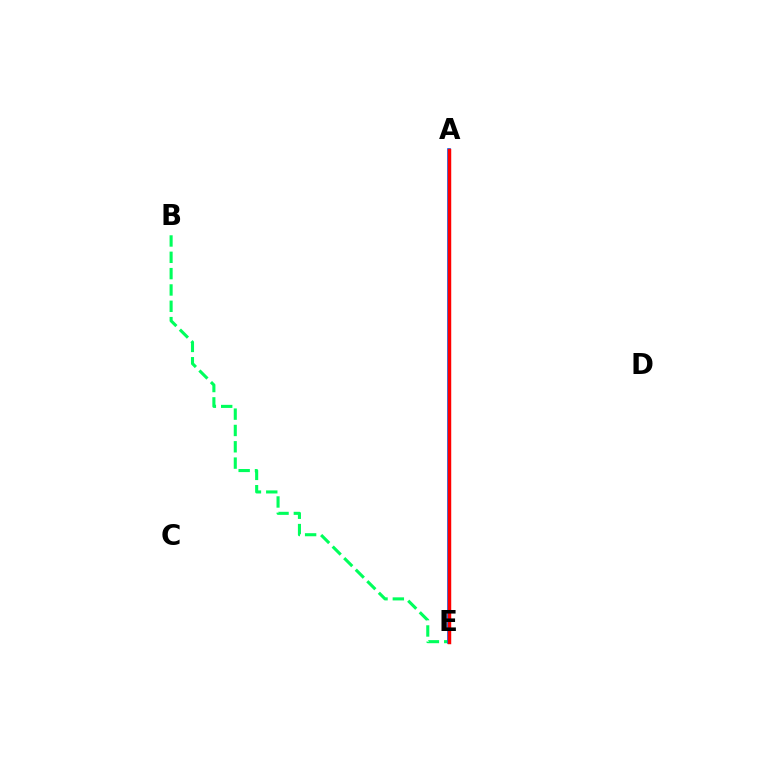{('A', 'E'): [{'color': '#d1ff00', 'line_style': 'solid', 'thickness': 1.83}, {'color': '#b900ff', 'line_style': 'solid', 'thickness': 1.73}, {'color': '#0074ff', 'line_style': 'solid', 'thickness': 2.64}, {'color': '#ff0000', 'line_style': 'solid', 'thickness': 2.48}], ('B', 'E'): [{'color': '#00ff5c', 'line_style': 'dashed', 'thickness': 2.22}]}